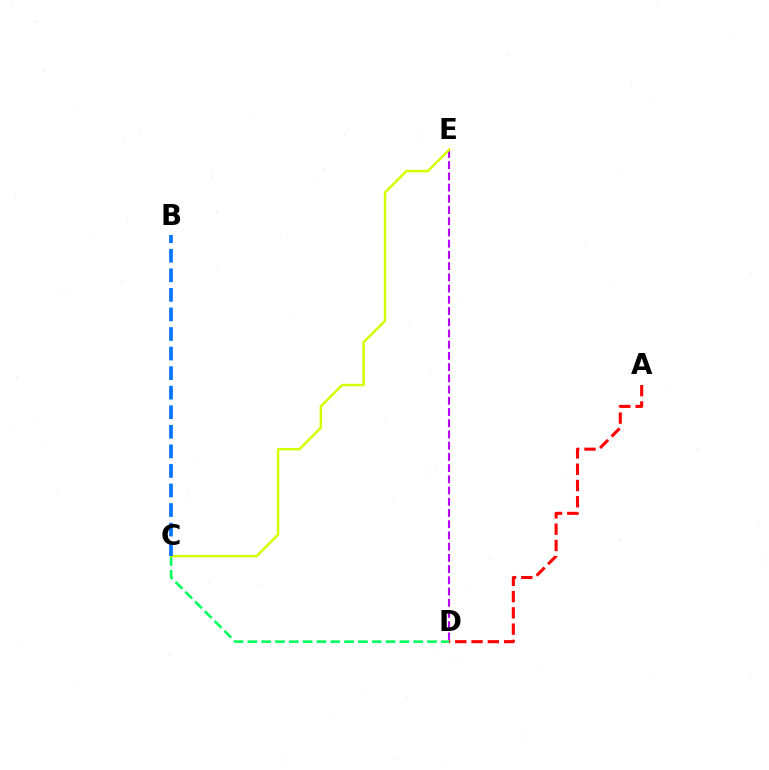{('D', 'E'): [{'color': '#b900ff', 'line_style': 'dashed', 'thickness': 1.52}], ('C', 'D'): [{'color': '#00ff5c', 'line_style': 'dashed', 'thickness': 1.88}], ('A', 'D'): [{'color': '#ff0000', 'line_style': 'dashed', 'thickness': 2.21}], ('C', 'E'): [{'color': '#d1ff00', 'line_style': 'solid', 'thickness': 1.77}], ('B', 'C'): [{'color': '#0074ff', 'line_style': 'dashed', 'thickness': 2.66}]}